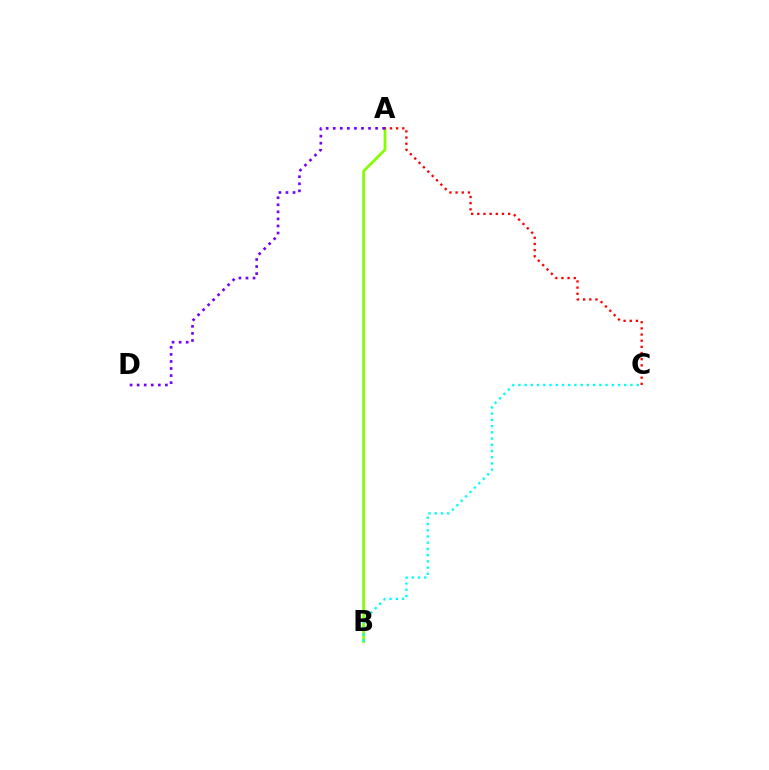{('A', 'B'): [{'color': '#84ff00', 'line_style': 'solid', 'thickness': 1.98}], ('A', 'C'): [{'color': '#ff0000', 'line_style': 'dotted', 'thickness': 1.67}], ('B', 'C'): [{'color': '#00fff6', 'line_style': 'dotted', 'thickness': 1.69}], ('A', 'D'): [{'color': '#7200ff', 'line_style': 'dotted', 'thickness': 1.92}]}